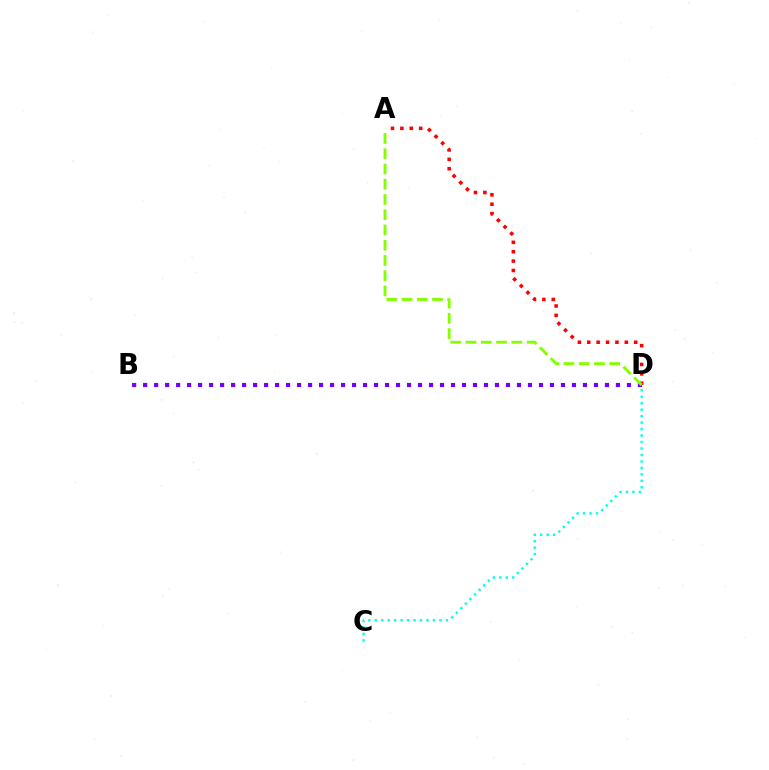{('B', 'D'): [{'color': '#7200ff', 'line_style': 'dotted', 'thickness': 2.99}], ('C', 'D'): [{'color': '#00fff6', 'line_style': 'dotted', 'thickness': 1.76}], ('A', 'D'): [{'color': '#ff0000', 'line_style': 'dotted', 'thickness': 2.55}, {'color': '#84ff00', 'line_style': 'dashed', 'thickness': 2.07}]}